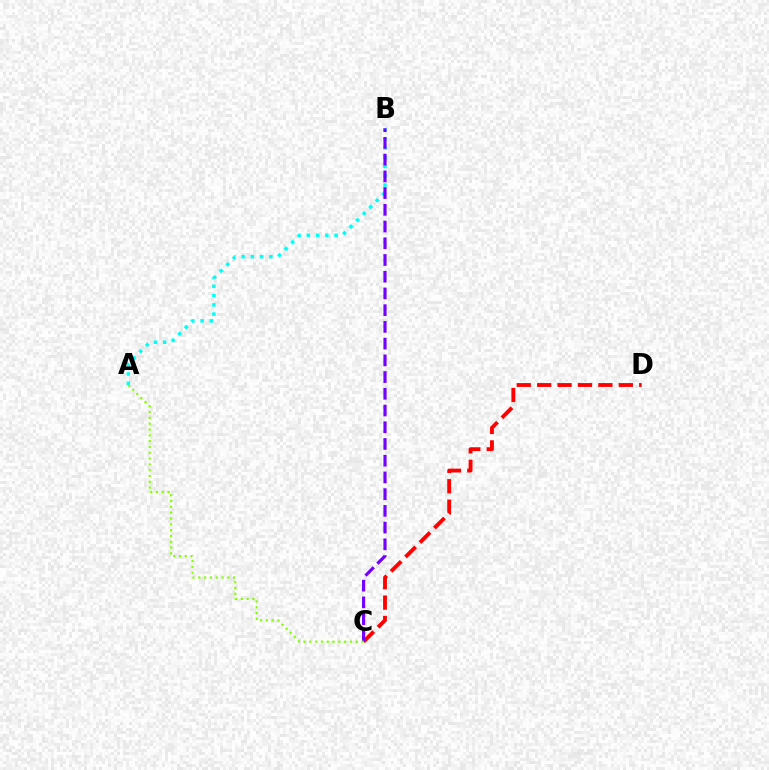{('C', 'D'): [{'color': '#ff0000', 'line_style': 'dashed', 'thickness': 2.77}], ('A', 'B'): [{'color': '#00fff6', 'line_style': 'dotted', 'thickness': 2.52}], ('B', 'C'): [{'color': '#7200ff', 'line_style': 'dashed', 'thickness': 2.27}], ('A', 'C'): [{'color': '#84ff00', 'line_style': 'dotted', 'thickness': 1.58}]}